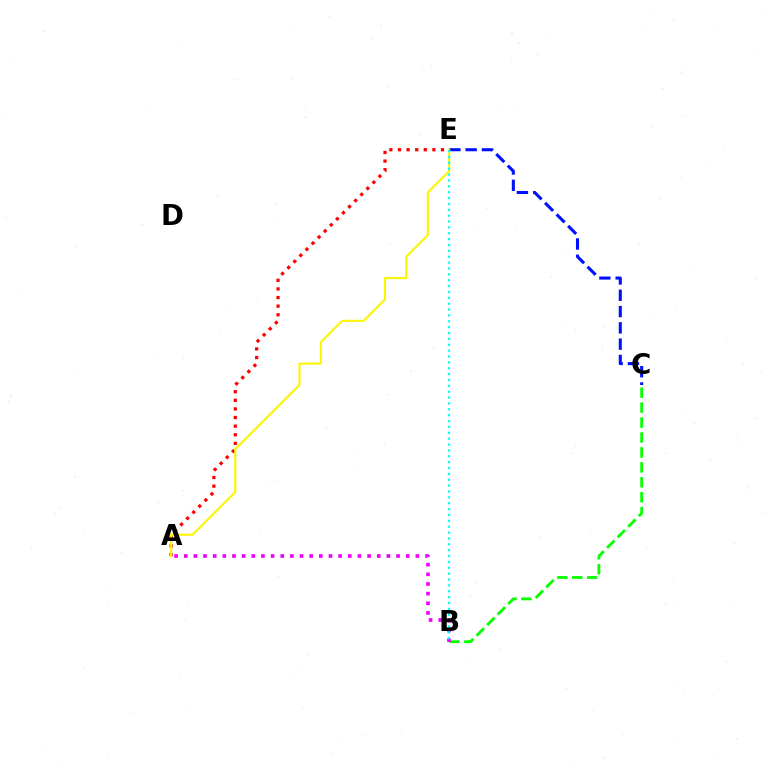{('B', 'C'): [{'color': '#08ff00', 'line_style': 'dashed', 'thickness': 2.03}], ('A', 'E'): [{'color': '#ff0000', 'line_style': 'dotted', 'thickness': 2.34}, {'color': '#fcf500', 'line_style': 'solid', 'thickness': 1.51}], ('A', 'B'): [{'color': '#ee00ff', 'line_style': 'dotted', 'thickness': 2.62}], ('C', 'E'): [{'color': '#0010ff', 'line_style': 'dashed', 'thickness': 2.21}], ('B', 'E'): [{'color': '#00fff6', 'line_style': 'dotted', 'thickness': 1.59}]}